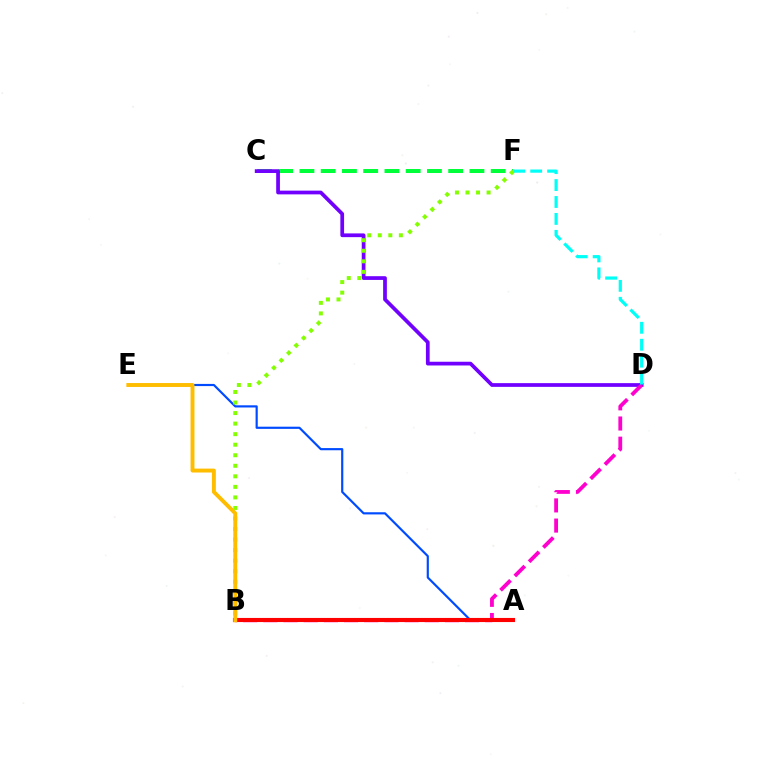{('A', 'E'): [{'color': '#004bff', 'line_style': 'solid', 'thickness': 1.57}], ('C', 'F'): [{'color': '#00ff39', 'line_style': 'dashed', 'thickness': 2.89}], ('C', 'D'): [{'color': '#7200ff', 'line_style': 'solid', 'thickness': 2.69}], ('B', 'F'): [{'color': '#84ff00', 'line_style': 'dotted', 'thickness': 2.86}], ('B', 'D'): [{'color': '#ff00cf', 'line_style': 'dashed', 'thickness': 2.74}], ('A', 'B'): [{'color': '#ff0000', 'line_style': 'solid', 'thickness': 2.96}], ('D', 'F'): [{'color': '#00fff6', 'line_style': 'dashed', 'thickness': 2.3}], ('B', 'E'): [{'color': '#ffbd00', 'line_style': 'solid', 'thickness': 2.81}]}